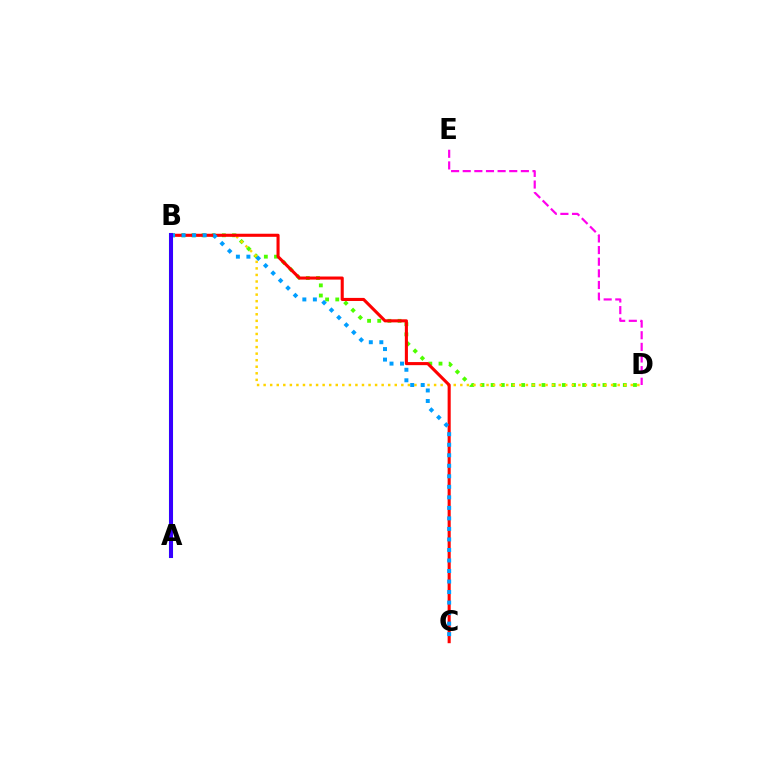{('B', 'D'): [{'color': '#4fff00', 'line_style': 'dotted', 'thickness': 2.76}, {'color': '#ffd500', 'line_style': 'dotted', 'thickness': 1.78}], ('A', 'B'): [{'color': '#00ff86', 'line_style': 'solid', 'thickness': 2.97}, {'color': '#3700ff', 'line_style': 'solid', 'thickness': 2.88}], ('B', 'C'): [{'color': '#ff0000', 'line_style': 'solid', 'thickness': 2.22}, {'color': '#009eff', 'line_style': 'dotted', 'thickness': 2.86}], ('D', 'E'): [{'color': '#ff00ed', 'line_style': 'dashed', 'thickness': 1.58}]}